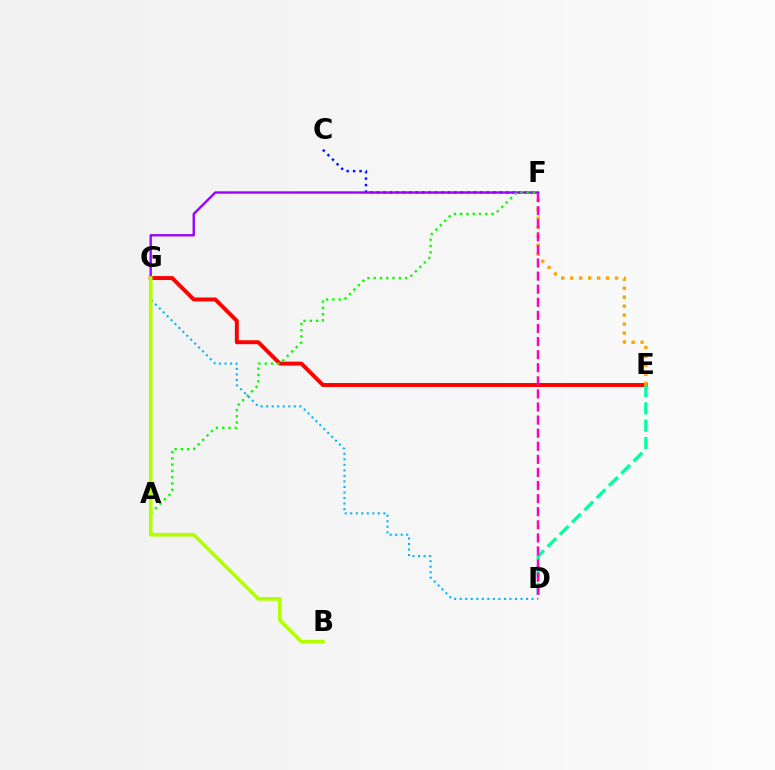{('E', 'G'): [{'color': '#ff0000', 'line_style': 'solid', 'thickness': 2.84}], ('E', 'F'): [{'color': '#ffa500', 'line_style': 'dotted', 'thickness': 2.44}], ('C', 'F'): [{'color': '#0010ff', 'line_style': 'dotted', 'thickness': 1.76}], ('F', 'G'): [{'color': '#9b00ff', 'line_style': 'solid', 'thickness': 1.7}], ('A', 'F'): [{'color': '#08ff00', 'line_style': 'dotted', 'thickness': 1.7}], ('D', 'E'): [{'color': '#00ff9d', 'line_style': 'dashed', 'thickness': 2.35}], ('D', 'G'): [{'color': '#00b5ff', 'line_style': 'dotted', 'thickness': 1.5}], ('B', 'G'): [{'color': '#b3ff00', 'line_style': 'solid', 'thickness': 2.64}], ('D', 'F'): [{'color': '#ff00bd', 'line_style': 'dashed', 'thickness': 1.78}]}